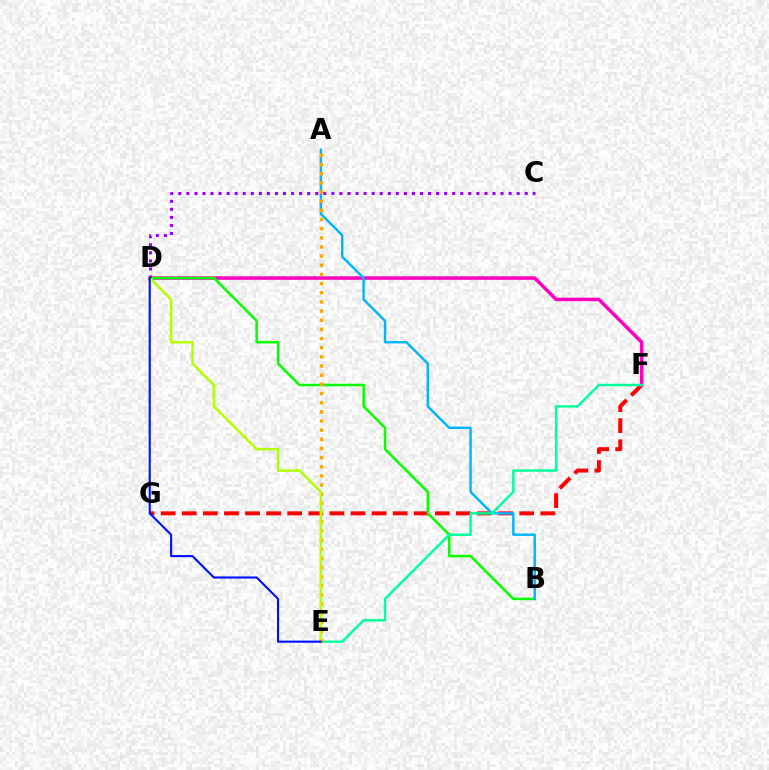{('F', 'G'): [{'color': '#ff0000', 'line_style': 'dashed', 'thickness': 2.87}], ('D', 'F'): [{'color': '#ff00bd', 'line_style': 'solid', 'thickness': 2.52}], ('B', 'D'): [{'color': '#08ff00', 'line_style': 'solid', 'thickness': 1.82}], ('A', 'B'): [{'color': '#00b5ff', 'line_style': 'solid', 'thickness': 1.74}], ('E', 'F'): [{'color': '#00ff9d', 'line_style': 'solid', 'thickness': 1.75}], ('C', 'D'): [{'color': '#9b00ff', 'line_style': 'dotted', 'thickness': 2.19}], ('A', 'E'): [{'color': '#ffa500', 'line_style': 'dotted', 'thickness': 2.49}], ('D', 'E'): [{'color': '#b3ff00', 'line_style': 'solid', 'thickness': 1.8}, {'color': '#0010ff', 'line_style': 'solid', 'thickness': 1.52}]}